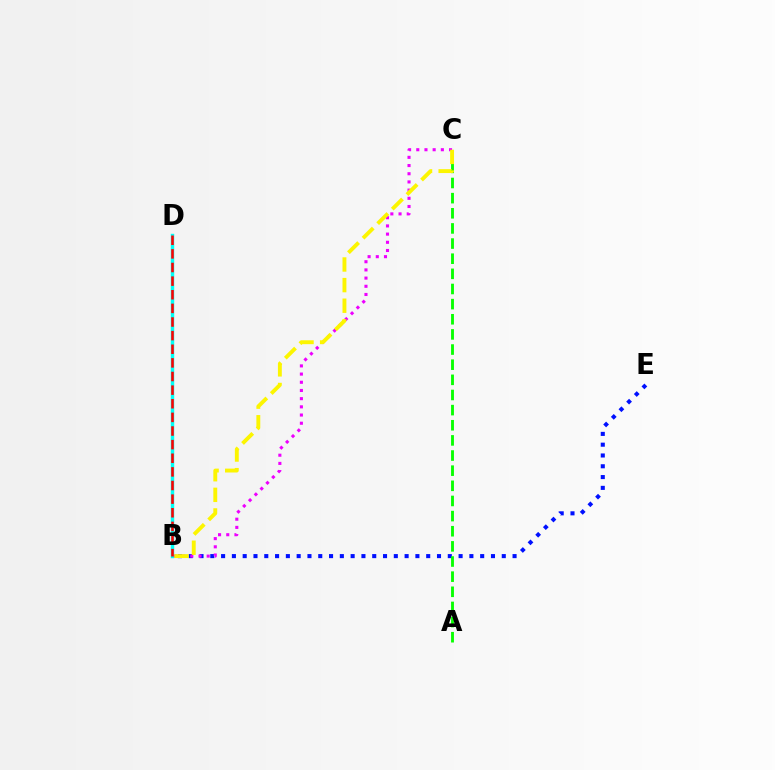{('B', 'E'): [{'color': '#0010ff', 'line_style': 'dotted', 'thickness': 2.93}], ('B', 'D'): [{'color': '#00fff6', 'line_style': 'solid', 'thickness': 2.47}, {'color': '#ff0000', 'line_style': 'dashed', 'thickness': 1.85}], ('A', 'C'): [{'color': '#08ff00', 'line_style': 'dashed', 'thickness': 2.06}], ('B', 'C'): [{'color': '#ee00ff', 'line_style': 'dotted', 'thickness': 2.23}, {'color': '#fcf500', 'line_style': 'dashed', 'thickness': 2.8}]}